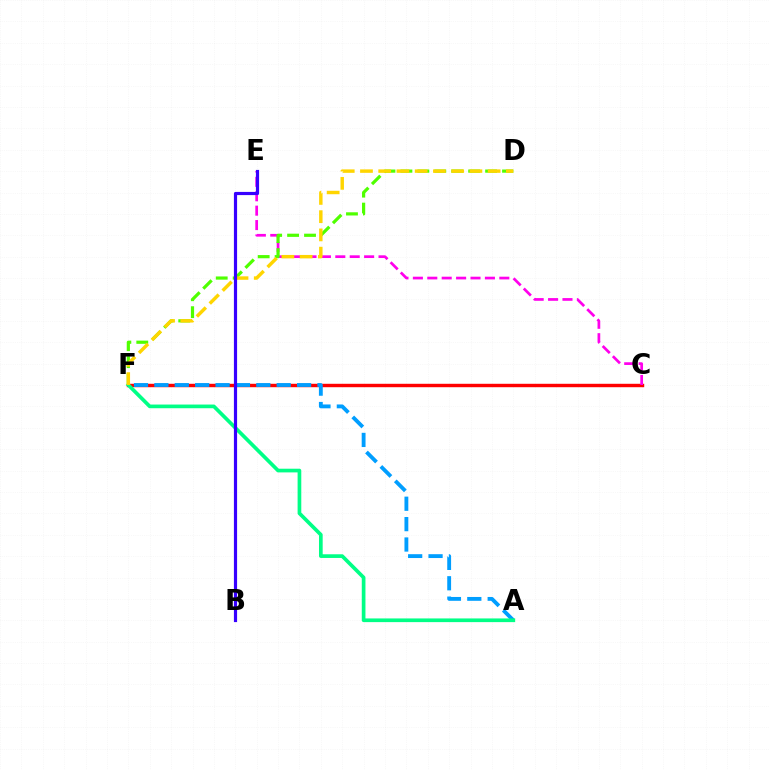{('C', 'F'): [{'color': '#ff0000', 'line_style': 'solid', 'thickness': 2.46}], ('C', 'E'): [{'color': '#ff00ed', 'line_style': 'dashed', 'thickness': 1.96}], ('A', 'F'): [{'color': '#009eff', 'line_style': 'dashed', 'thickness': 2.77}, {'color': '#00ff86', 'line_style': 'solid', 'thickness': 2.65}], ('D', 'F'): [{'color': '#4fff00', 'line_style': 'dashed', 'thickness': 2.3}, {'color': '#ffd500', 'line_style': 'dashed', 'thickness': 2.48}], ('B', 'E'): [{'color': '#3700ff', 'line_style': 'solid', 'thickness': 2.29}]}